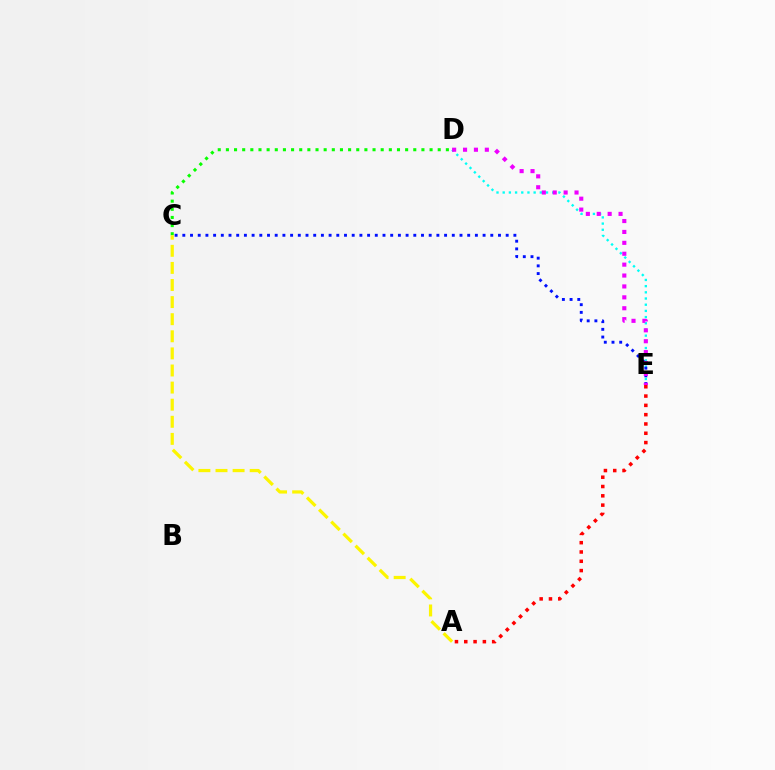{('C', 'D'): [{'color': '#08ff00', 'line_style': 'dotted', 'thickness': 2.21}], ('A', 'C'): [{'color': '#fcf500', 'line_style': 'dashed', 'thickness': 2.32}], ('A', 'E'): [{'color': '#ff0000', 'line_style': 'dotted', 'thickness': 2.53}], ('D', 'E'): [{'color': '#00fff6', 'line_style': 'dotted', 'thickness': 1.68}, {'color': '#ee00ff', 'line_style': 'dotted', 'thickness': 2.96}], ('C', 'E'): [{'color': '#0010ff', 'line_style': 'dotted', 'thickness': 2.09}]}